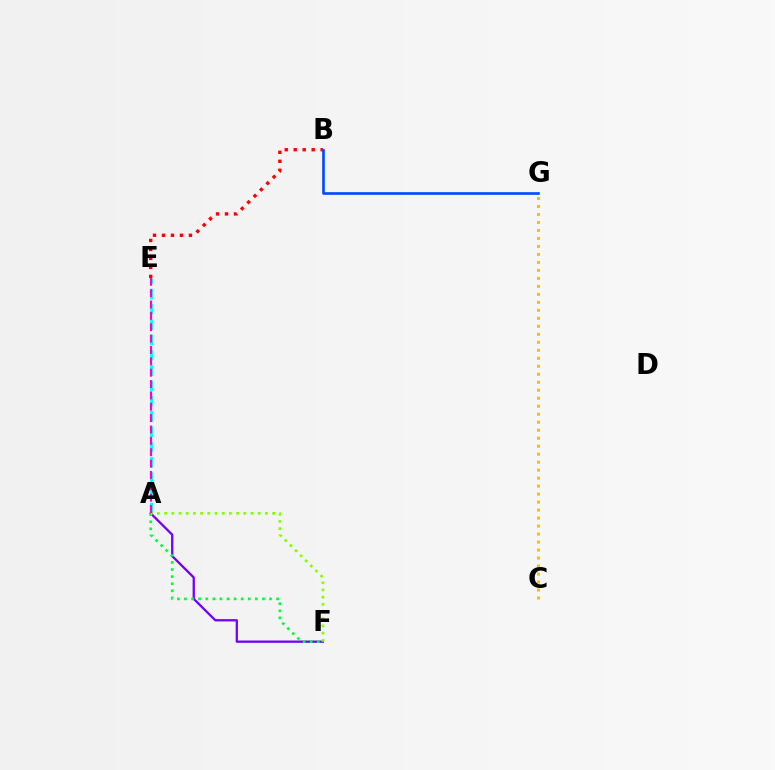{('A', 'E'): [{'color': '#00fff6', 'line_style': 'dashed', 'thickness': 2.08}, {'color': '#ff00cf', 'line_style': 'dashed', 'thickness': 1.54}], ('B', 'E'): [{'color': '#ff0000', 'line_style': 'dotted', 'thickness': 2.44}], ('A', 'F'): [{'color': '#7200ff', 'line_style': 'solid', 'thickness': 1.65}, {'color': '#00ff39', 'line_style': 'dotted', 'thickness': 1.93}, {'color': '#84ff00', 'line_style': 'dotted', 'thickness': 1.96}], ('C', 'G'): [{'color': '#ffbd00', 'line_style': 'dotted', 'thickness': 2.17}], ('B', 'G'): [{'color': '#004bff', 'line_style': 'solid', 'thickness': 1.91}]}